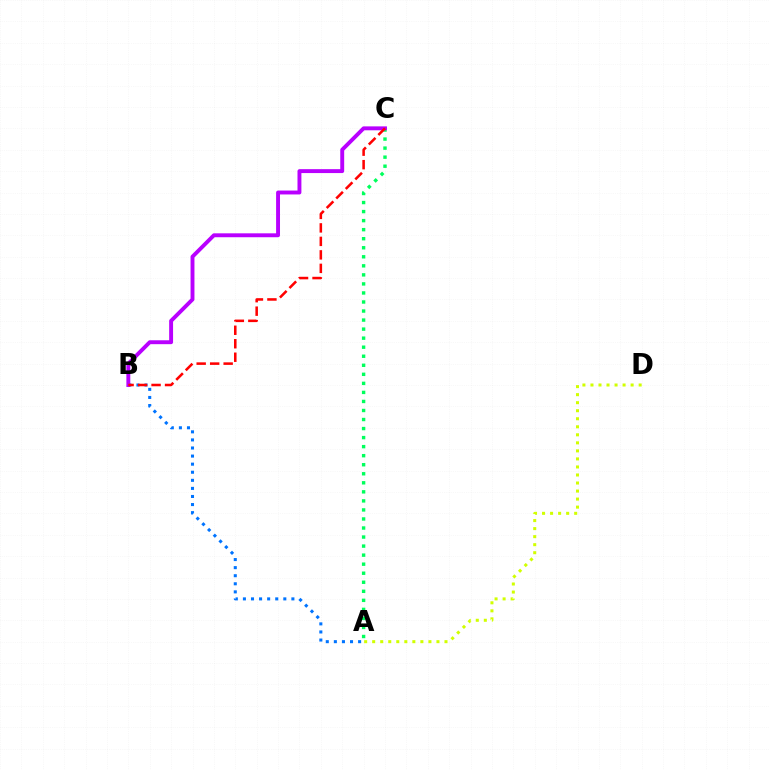{('A', 'D'): [{'color': '#d1ff00', 'line_style': 'dotted', 'thickness': 2.18}], ('A', 'B'): [{'color': '#0074ff', 'line_style': 'dotted', 'thickness': 2.2}], ('A', 'C'): [{'color': '#00ff5c', 'line_style': 'dotted', 'thickness': 2.46}], ('B', 'C'): [{'color': '#b900ff', 'line_style': 'solid', 'thickness': 2.81}, {'color': '#ff0000', 'line_style': 'dashed', 'thickness': 1.83}]}